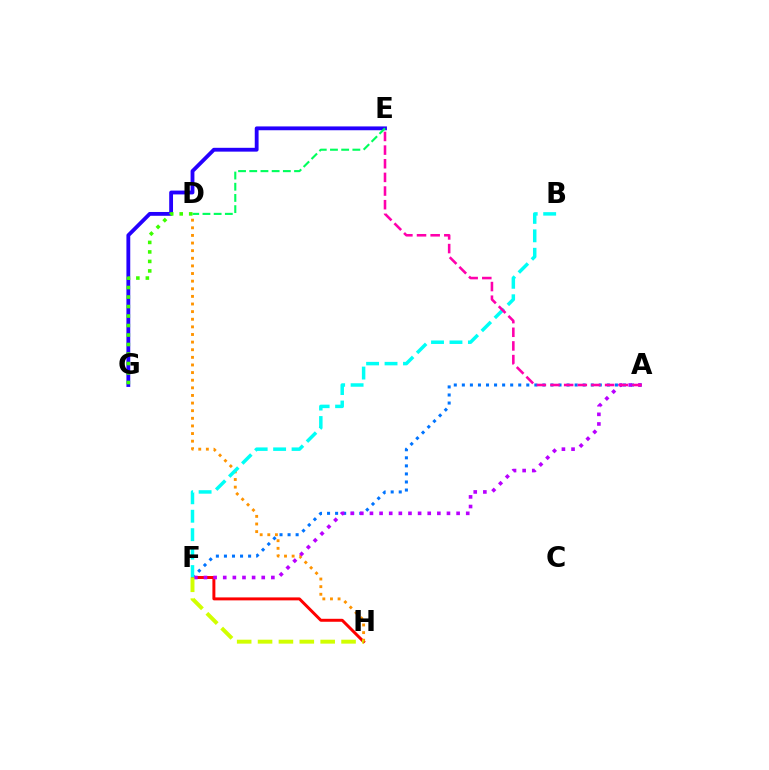{('E', 'G'): [{'color': '#2500ff', 'line_style': 'solid', 'thickness': 2.75}], ('D', 'E'): [{'color': '#00ff5c', 'line_style': 'dashed', 'thickness': 1.52}], ('A', 'F'): [{'color': '#0074ff', 'line_style': 'dotted', 'thickness': 2.19}, {'color': '#b900ff', 'line_style': 'dotted', 'thickness': 2.62}], ('F', 'H'): [{'color': '#ff0000', 'line_style': 'solid', 'thickness': 2.13}, {'color': '#d1ff00', 'line_style': 'dashed', 'thickness': 2.84}], ('D', 'H'): [{'color': '#ff9400', 'line_style': 'dotted', 'thickness': 2.07}], ('B', 'F'): [{'color': '#00fff6', 'line_style': 'dashed', 'thickness': 2.51}], ('D', 'G'): [{'color': '#3dff00', 'line_style': 'dotted', 'thickness': 2.58}], ('A', 'E'): [{'color': '#ff00ac', 'line_style': 'dashed', 'thickness': 1.85}]}